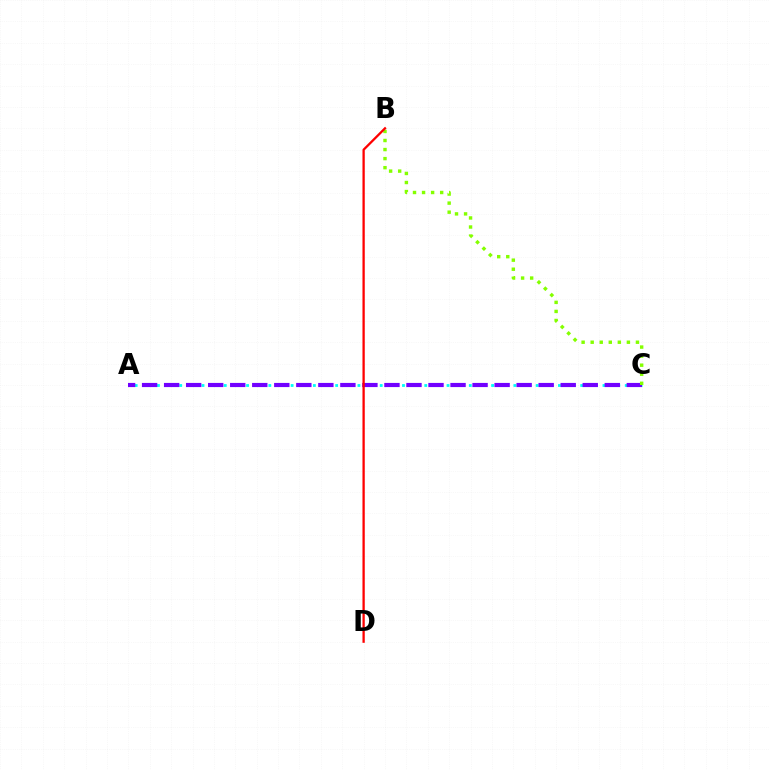{('A', 'C'): [{'color': '#00fff6', 'line_style': 'dotted', 'thickness': 2.02}, {'color': '#7200ff', 'line_style': 'dashed', 'thickness': 2.99}], ('B', 'C'): [{'color': '#84ff00', 'line_style': 'dotted', 'thickness': 2.46}], ('B', 'D'): [{'color': '#ff0000', 'line_style': 'solid', 'thickness': 1.65}]}